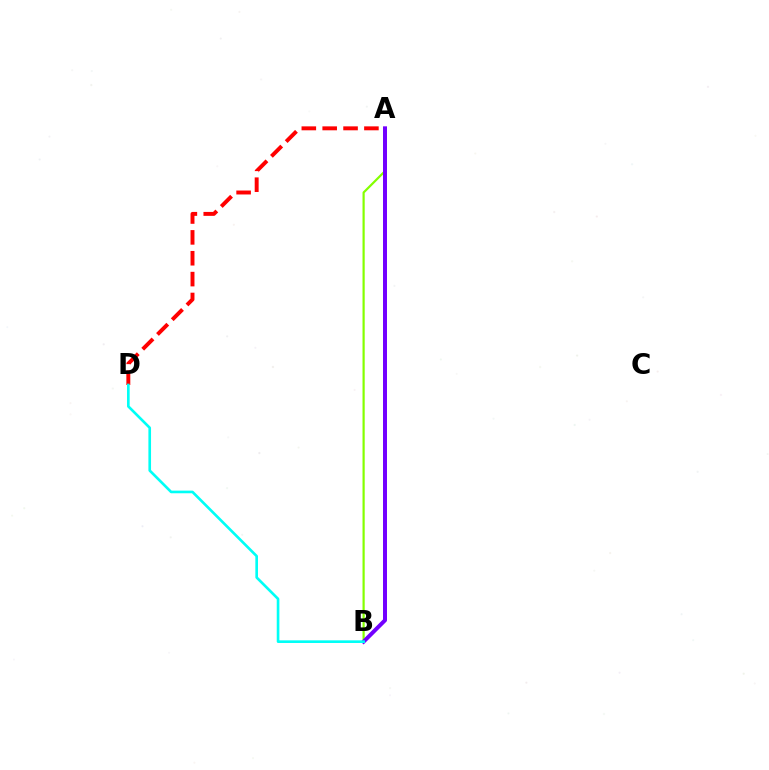{('A', 'B'): [{'color': '#84ff00', 'line_style': 'solid', 'thickness': 1.58}, {'color': '#7200ff', 'line_style': 'solid', 'thickness': 2.87}], ('A', 'D'): [{'color': '#ff0000', 'line_style': 'dashed', 'thickness': 2.83}], ('B', 'D'): [{'color': '#00fff6', 'line_style': 'solid', 'thickness': 1.9}]}